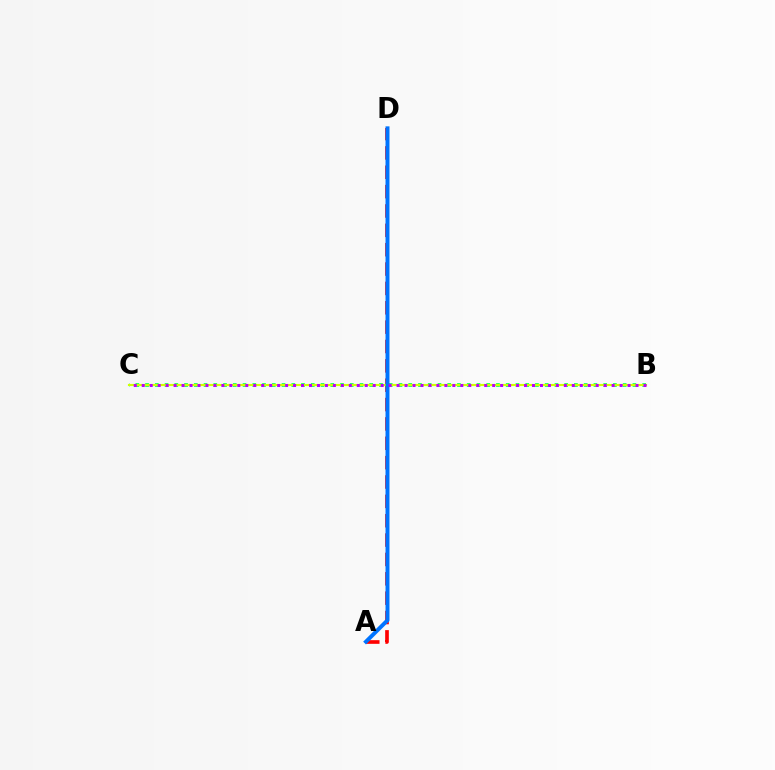{('A', 'D'): [{'color': '#ff0000', 'line_style': 'dashed', 'thickness': 2.63}, {'color': '#0074ff', 'line_style': 'solid', 'thickness': 2.85}], ('B', 'C'): [{'color': '#00ff5c', 'line_style': 'dotted', 'thickness': 2.65}, {'color': '#d1ff00', 'line_style': 'solid', 'thickness': 1.55}, {'color': '#b900ff', 'line_style': 'dotted', 'thickness': 2.16}]}